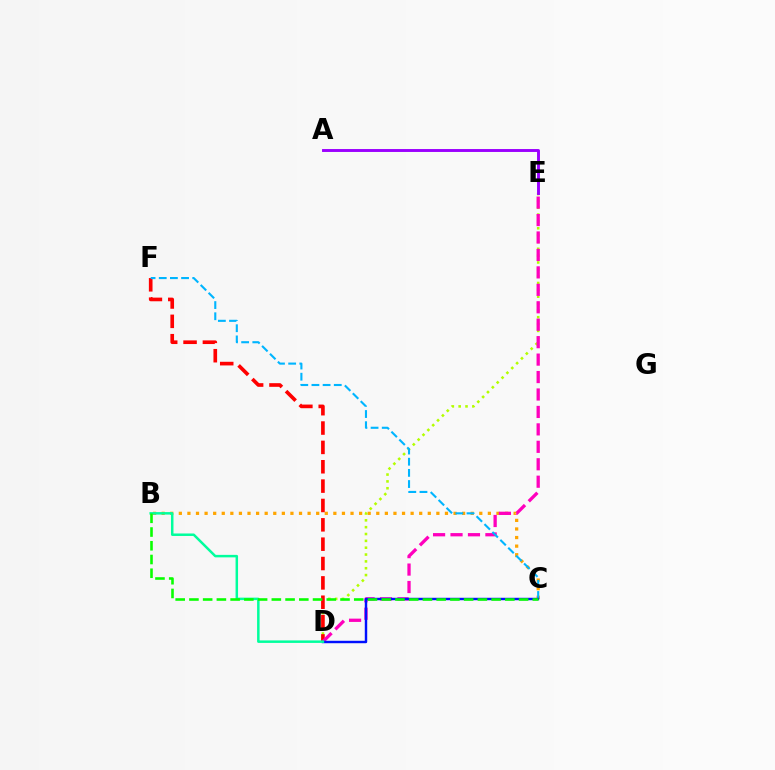{('B', 'C'): [{'color': '#ffa500', 'line_style': 'dotted', 'thickness': 2.33}, {'color': '#08ff00', 'line_style': 'dashed', 'thickness': 1.87}], ('D', 'E'): [{'color': '#b3ff00', 'line_style': 'dotted', 'thickness': 1.86}, {'color': '#ff00bd', 'line_style': 'dashed', 'thickness': 2.37}], ('D', 'F'): [{'color': '#ff0000', 'line_style': 'dashed', 'thickness': 2.63}], ('C', 'F'): [{'color': '#00b5ff', 'line_style': 'dashed', 'thickness': 1.52}], ('A', 'E'): [{'color': '#9b00ff', 'line_style': 'solid', 'thickness': 2.1}], ('C', 'D'): [{'color': '#0010ff', 'line_style': 'solid', 'thickness': 1.76}], ('B', 'D'): [{'color': '#00ff9d', 'line_style': 'solid', 'thickness': 1.79}]}